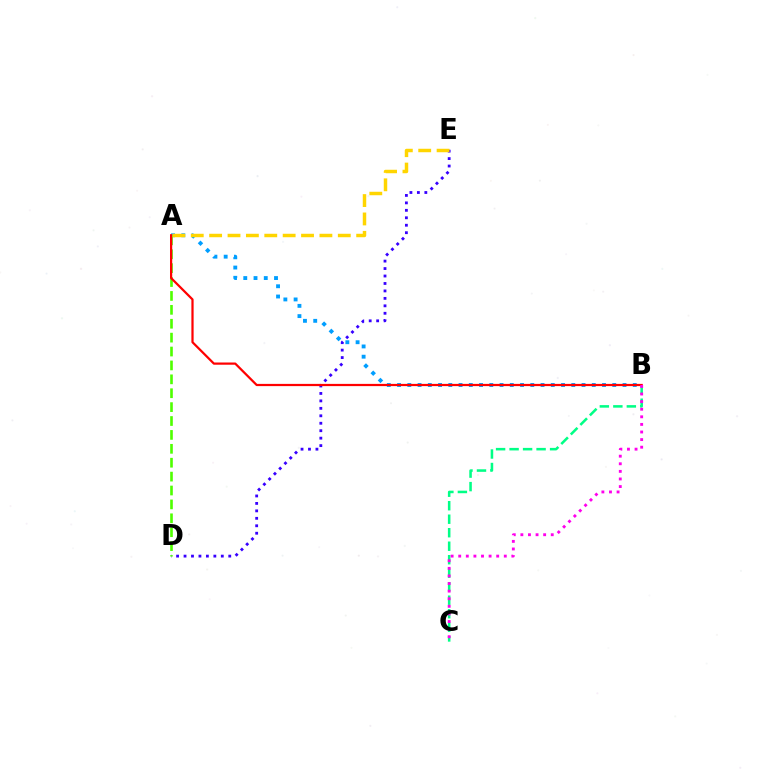{('A', 'B'): [{'color': '#009eff', 'line_style': 'dotted', 'thickness': 2.78}, {'color': '#ff0000', 'line_style': 'solid', 'thickness': 1.6}], ('D', 'E'): [{'color': '#3700ff', 'line_style': 'dotted', 'thickness': 2.03}], ('B', 'C'): [{'color': '#00ff86', 'line_style': 'dashed', 'thickness': 1.83}, {'color': '#ff00ed', 'line_style': 'dotted', 'thickness': 2.06}], ('A', 'D'): [{'color': '#4fff00', 'line_style': 'dashed', 'thickness': 1.89}], ('A', 'E'): [{'color': '#ffd500', 'line_style': 'dashed', 'thickness': 2.5}]}